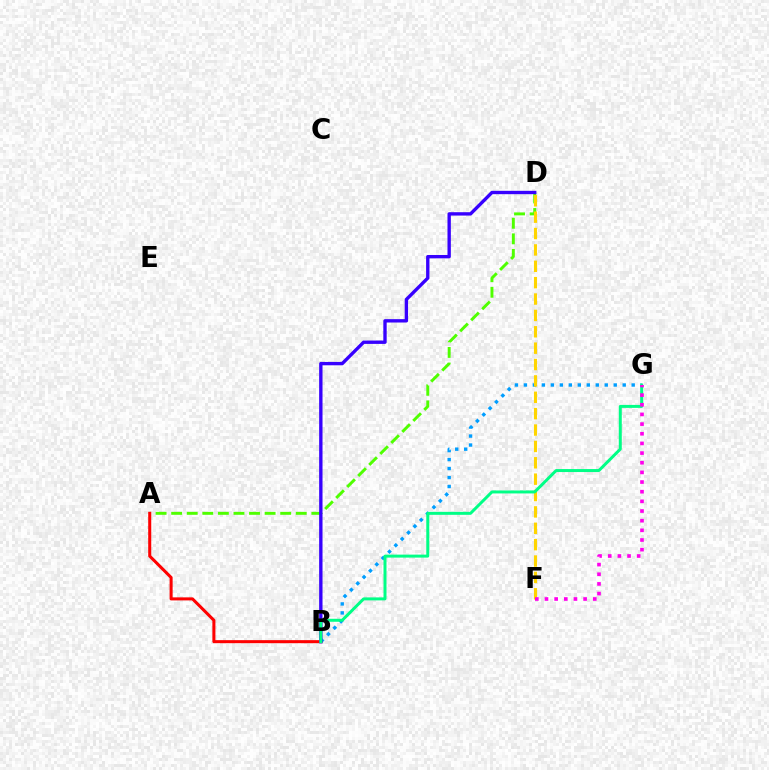{('B', 'G'): [{'color': '#009eff', 'line_style': 'dotted', 'thickness': 2.44}, {'color': '#00ff86', 'line_style': 'solid', 'thickness': 2.15}], ('A', 'D'): [{'color': '#4fff00', 'line_style': 'dashed', 'thickness': 2.12}], ('A', 'B'): [{'color': '#ff0000', 'line_style': 'solid', 'thickness': 2.19}], ('B', 'D'): [{'color': '#3700ff', 'line_style': 'solid', 'thickness': 2.42}], ('D', 'F'): [{'color': '#ffd500', 'line_style': 'dashed', 'thickness': 2.22}], ('F', 'G'): [{'color': '#ff00ed', 'line_style': 'dotted', 'thickness': 2.62}]}